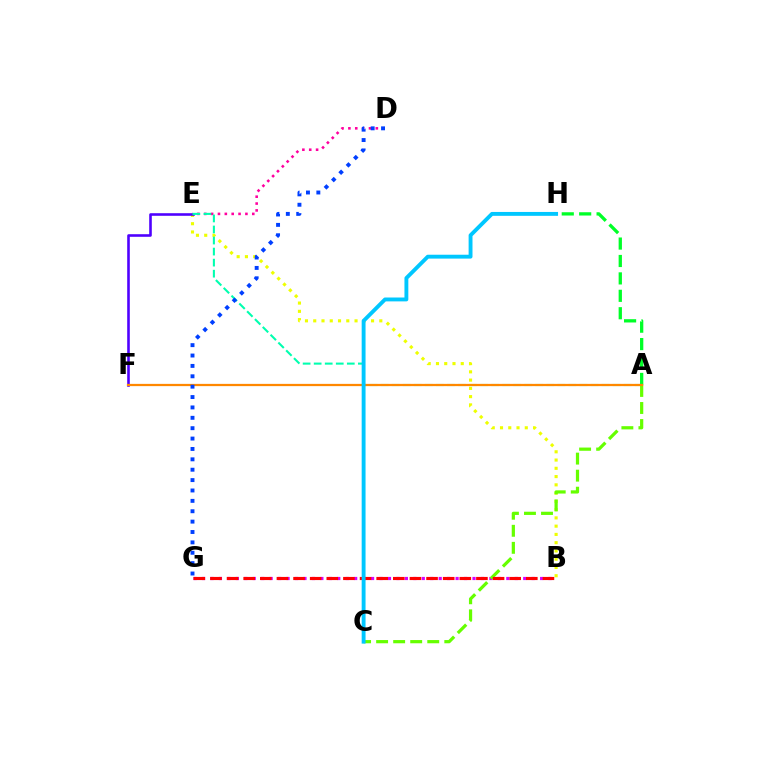{('B', 'E'): [{'color': '#eeff00', 'line_style': 'dotted', 'thickness': 2.24}], ('D', 'E'): [{'color': '#ff00a0', 'line_style': 'dotted', 'thickness': 1.86}], ('B', 'G'): [{'color': '#d600ff', 'line_style': 'dotted', 'thickness': 2.3}, {'color': '#ff0000', 'line_style': 'dashed', 'thickness': 2.26}], ('E', 'F'): [{'color': '#4f00ff', 'line_style': 'solid', 'thickness': 1.87}], ('A', 'C'): [{'color': '#66ff00', 'line_style': 'dashed', 'thickness': 2.32}], ('A', 'E'): [{'color': '#00ffaf', 'line_style': 'dashed', 'thickness': 1.5}], ('A', 'H'): [{'color': '#00ff27', 'line_style': 'dashed', 'thickness': 2.37}], ('A', 'F'): [{'color': '#ff8800', 'line_style': 'solid', 'thickness': 1.62}], ('D', 'G'): [{'color': '#003fff', 'line_style': 'dotted', 'thickness': 2.82}], ('C', 'H'): [{'color': '#00c7ff', 'line_style': 'solid', 'thickness': 2.79}]}